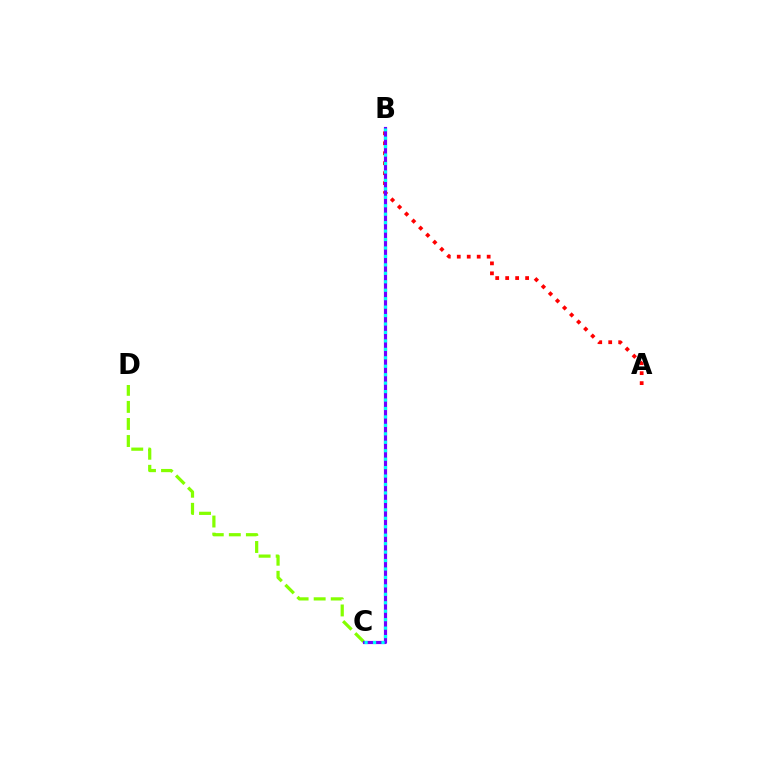{('C', 'D'): [{'color': '#84ff00', 'line_style': 'dashed', 'thickness': 2.32}], ('A', 'B'): [{'color': '#ff0000', 'line_style': 'dotted', 'thickness': 2.71}], ('B', 'C'): [{'color': '#7200ff', 'line_style': 'solid', 'thickness': 2.28}, {'color': '#00fff6', 'line_style': 'dotted', 'thickness': 2.3}]}